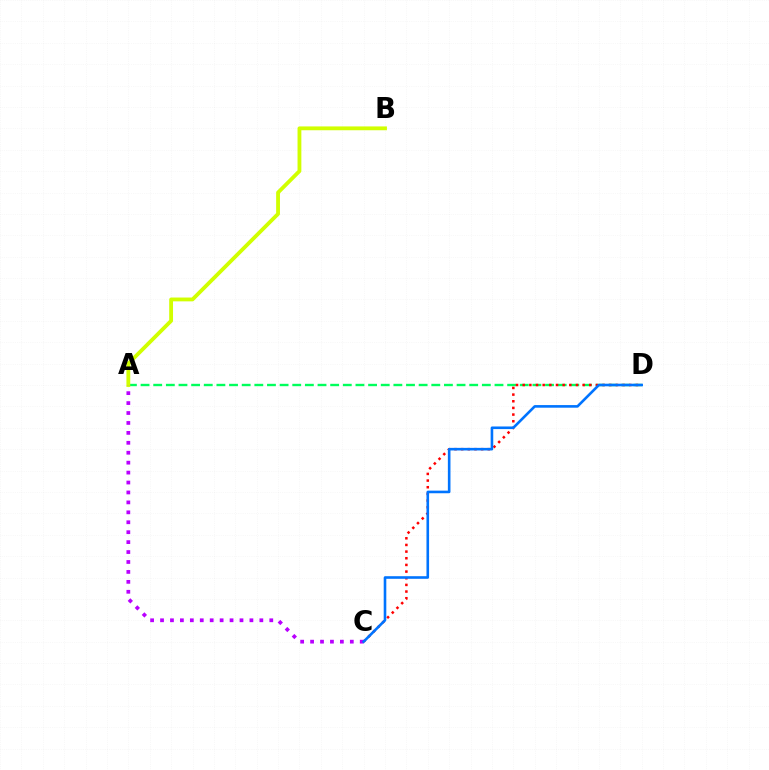{('A', 'D'): [{'color': '#00ff5c', 'line_style': 'dashed', 'thickness': 1.72}], ('A', 'B'): [{'color': '#d1ff00', 'line_style': 'solid', 'thickness': 2.75}], ('C', 'D'): [{'color': '#ff0000', 'line_style': 'dotted', 'thickness': 1.81}, {'color': '#0074ff', 'line_style': 'solid', 'thickness': 1.88}], ('A', 'C'): [{'color': '#b900ff', 'line_style': 'dotted', 'thickness': 2.7}]}